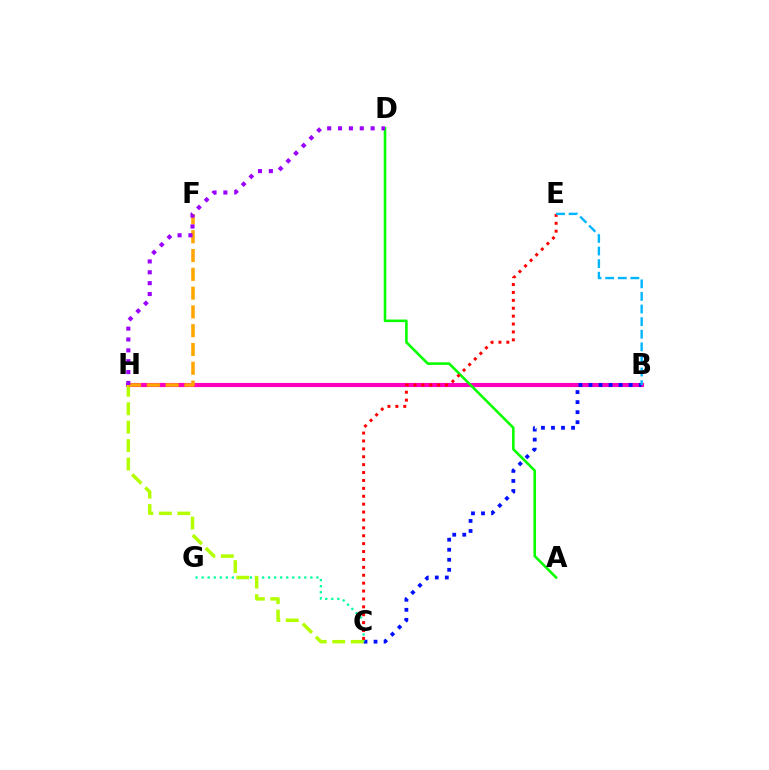{('B', 'H'): [{'color': '#ff00bd', 'line_style': 'solid', 'thickness': 2.97}], ('A', 'D'): [{'color': '#08ff00', 'line_style': 'solid', 'thickness': 1.86}], ('B', 'C'): [{'color': '#0010ff', 'line_style': 'dotted', 'thickness': 2.73}], ('C', 'G'): [{'color': '#00ff9d', 'line_style': 'dotted', 'thickness': 1.64}], ('C', 'E'): [{'color': '#ff0000', 'line_style': 'dotted', 'thickness': 2.15}], ('B', 'E'): [{'color': '#00b5ff', 'line_style': 'dashed', 'thickness': 1.71}], ('C', 'H'): [{'color': '#b3ff00', 'line_style': 'dashed', 'thickness': 2.51}], ('F', 'H'): [{'color': '#ffa500', 'line_style': 'dashed', 'thickness': 2.55}], ('D', 'H'): [{'color': '#9b00ff', 'line_style': 'dotted', 'thickness': 2.95}]}